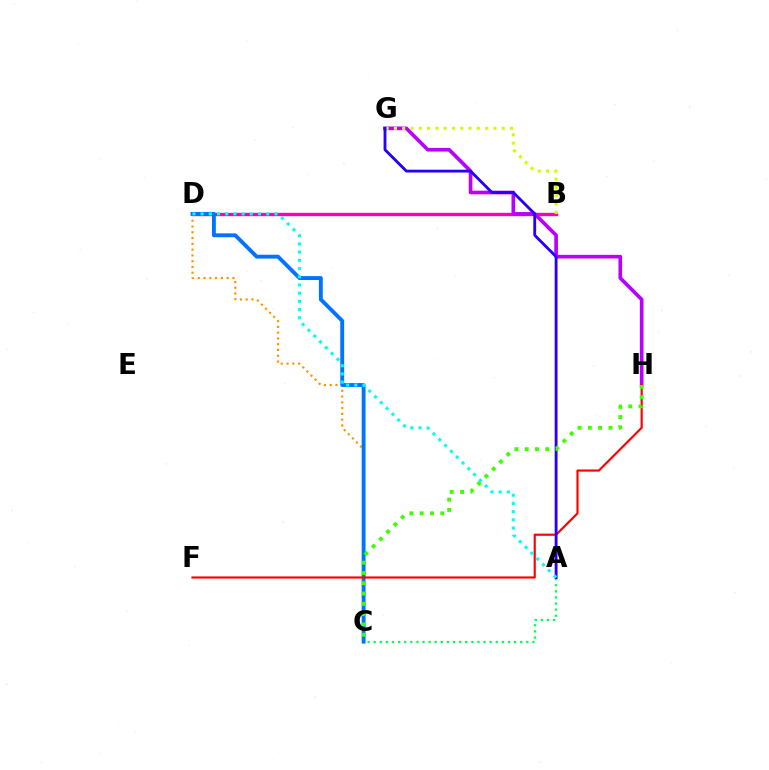{('C', 'D'): [{'color': '#ff9400', 'line_style': 'dotted', 'thickness': 1.57}, {'color': '#0074ff', 'line_style': 'solid', 'thickness': 2.79}], ('B', 'D'): [{'color': '#ff00ac', 'line_style': 'solid', 'thickness': 2.42}], ('G', 'H'): [{'color': '#b900ff', 'line_style': 'solid', 'thickness': 2.64}], ('A', 'C'): [{'color': '#00ff5c', 'line_style': 'dotted', 'thickness': 1.66}], ('F', 'H'): [{'color': '#ff0000', 'line_style': 'solid', 'thickness': 1.56}], ('B', 'G'): [{'color': '#d1ff00', 'line_style': 'dotted', 'thickness': 2.25}], ('A', 'G'): [{'color': '#2500ff', 'line_style': 'solid', 'thickness': 2.05}], ('C', 'H'): [{'color': '#3dff00', 'line_style': 'dotted', 'thickness': 2.8}], ('A', 'D'): [{'color': '#00fff6', 'line_style': 'dotted', 'thickness': 2.23}]}